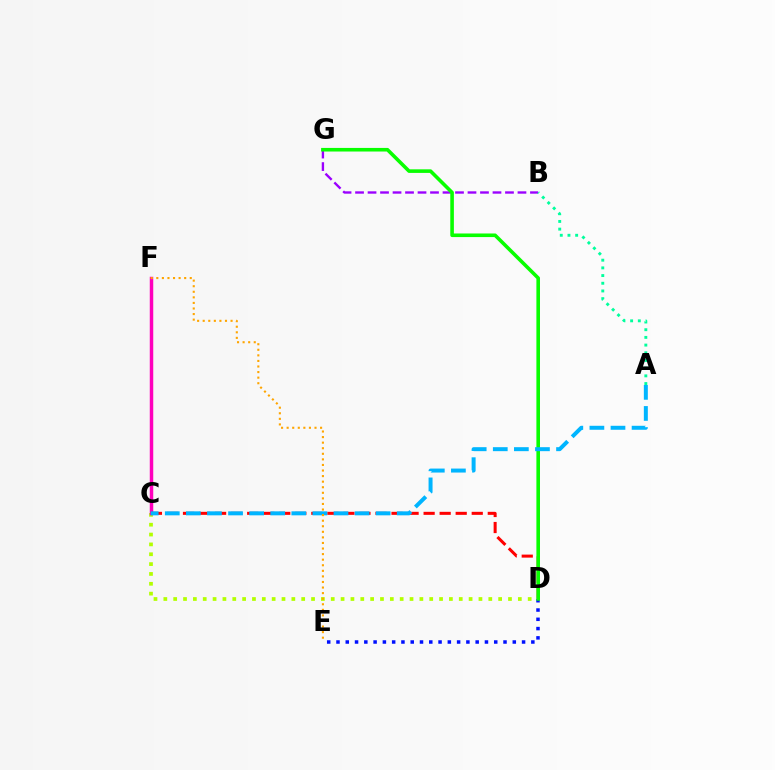{('C', 'D'): [{'color': '#b3ff00', 'line_style': 'dotted', 'thickness': 2.68}, {'color': '#ff0000', 'line_style': 'dashed', 'thickness': 2.18}], ('C', 'F'): [{'color': '#ff00bd', 'line_style': 'solid', 'thickness': 2.5}], ('D', 'E'): [{'color': '#0010ff', 'line_style': 'dotted', 'thickness': 2.52}], ('B', 'G'): [{'color': '#9b00ff', 'line_style': 'dashed', 'thickness': 1.7}], ('D', 'G'): [{'color': '#08ff00', 'line_style': 'solid', 'thickness': 2.59}], ('A', 'C'): [{'color': '#00b5ff', 'line_style': 'dashed', 'thickness': 2.86}], ('A', 'B'): [{'color': '#00ff9d', 'line_style': 'dotted', 'thickness': 2.09}], ('E', 'F'): [{'color': '#ffa500', 'line_style': 'dotted', 'thickness': 1.51}]}